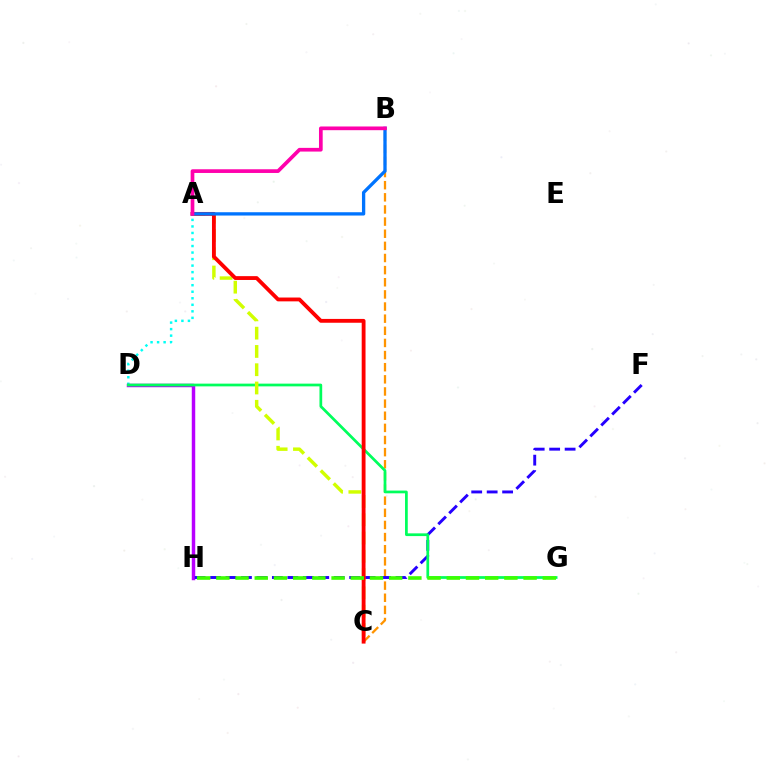{('A', 'D'): [{'color': '#00fff6', 'line_style': 'dotted', 'thickness': 1.77}], ('D', 'H'): [{'color': '#b900ff', 'line_style': 'solid', 'thickness': 2.49}], ('B', 'C'): [{'color': '#ff9400', 'line_style': 'dashed', 'thickness': 1.65}], ('F', 'H'): [{'color': '#2500ff', 'line_style': 'dashed', 'thickness': 2.1}], ('D', 'G'): [{'color': '#00ff5c', 'line_style': 'solid', 'thickness': 1.97}], ('A', 'C'): [{'color': '#d1ff00', 'line_style': 'dashed', 'thickness': 2.48}, {'color': '#ff0000', 'line_style': 'solid', 'thickness': 2.76}], ('G', 'H'): [{'color': '#3dff00', 'line_style': 'dashed', 'thickness': 2.61}], ('A', 'B'): [{'color': '#0074ff', 'line_style': 'solid', 'thickness': 2.38}, {'color': '#ff00ac', 'line_style': 'solid', 'thickness': 2.66}]}